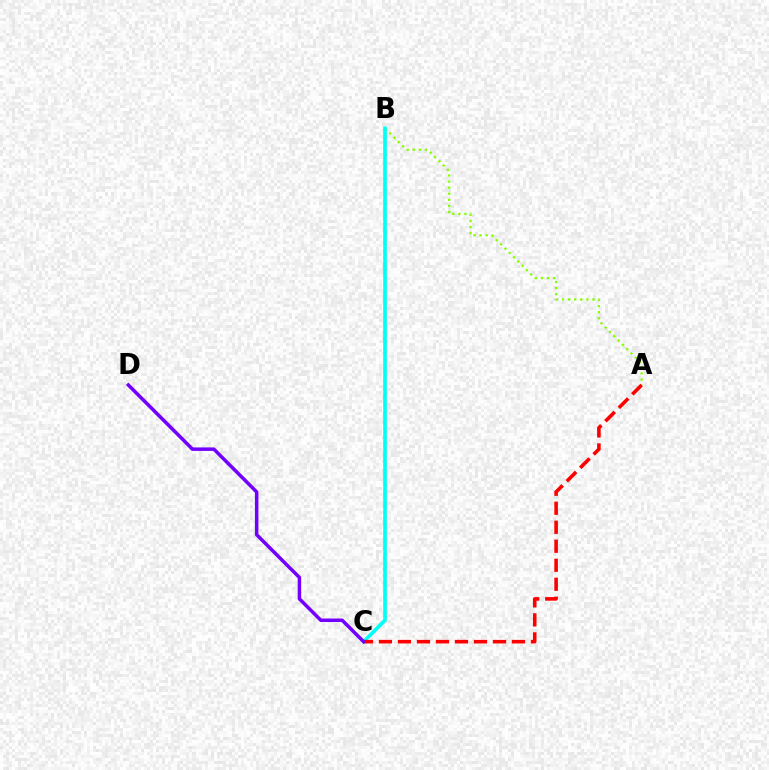{('A', 'B'): [{'color': '#84ff00', 'line_style': 'dotted', 'thickness': 1.65}], ('B', 'C'): [{'color': '#00fff6', 'line_style': 'solid', 'thickness': 2.62}], ('A', 'C'): [{'color': '#ff0000', 'line_style': 'dashed', 'thickness': 2.58}], ('C', 'D'): [{'color': '#7200ff', 'line_style': 'solid', 'thickness': 2.52}]}